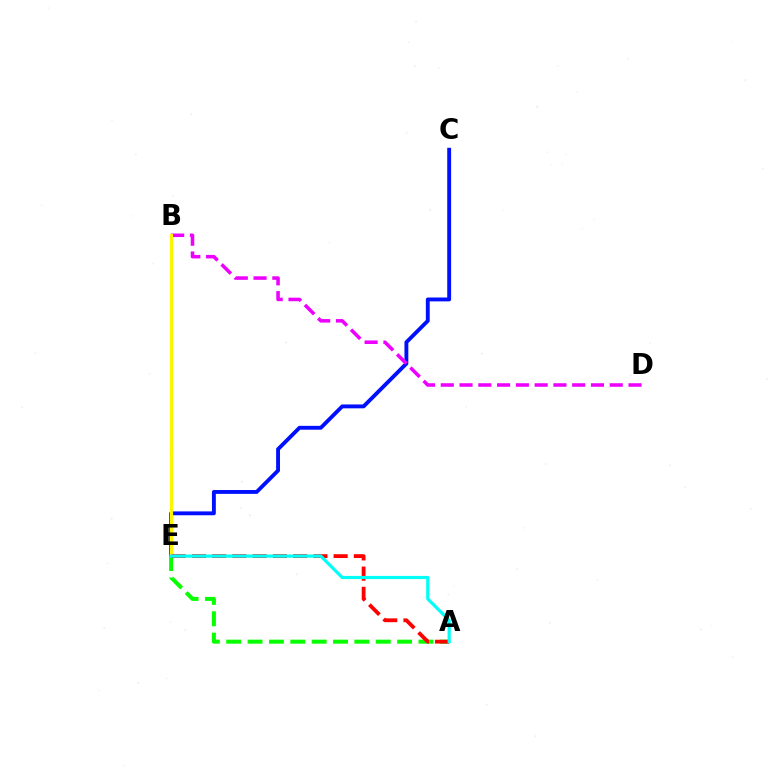{('C', 'E'): [{'color': '#0010ff', 'line_style': 'solid', 'thickness': 2.79}], ('B', 'D'): [{'color': '#ee00ff', 'line_style': 'dashed', 'thickness': 2.55}], ('B', 'E'): [{'color': '#fcf500', 'line_style': 'solid', 'thickness': 2.3}], ('A', 'E'): [{'color': '#08ff00', 'line_style': 'dashed', 'thickness': 2.9}, {'color': '#ff0000', 'line_style': 'dashed', 'thickness': 2.75}, {'color': '#00fff6', 'line_style': 'solid', 'thickness': 2.3}]}